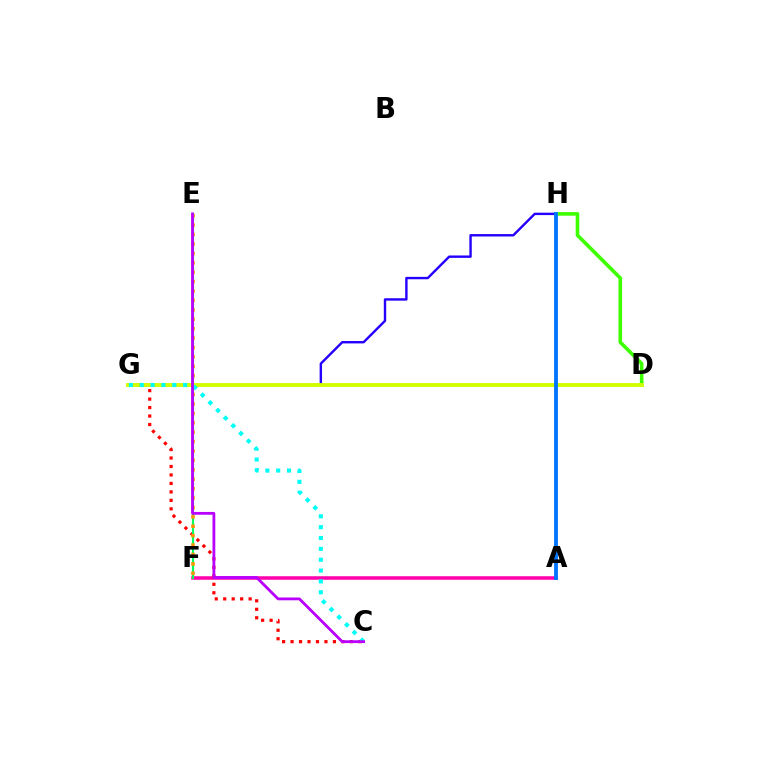{('A', 'F'): [{'color': '#ff00ac', 'line_style': 'solid', 'thickness': 2.54}], ('G', 'H'): [{'color': '#2500ff', 'line_style': 'solid', 'thickness': 1.73}], ('C', 'G'): [{'color': '#ff0000', 'line_style': 'dotted', 'thickness': 2.3}, {'color': '#00fff6', 'line_style': 'dotted', 'thickness': 2.95}], ('E', 'F'): [{'color': '#00ff5c', 'line_style': 'solid', 'thickness': 1.52}, {'color': '#ff9400', 'line_style': 'dotted', 'thickness': 2.56}], ('D', 'H'): [{'color': '#3dff00', 'line_style': 'solid', 'thickness': 2.6}], ('D', 'G'): [{'color': '#d1ff00', 'line_style': 'solid', 'thickness': 2.78}], ('A', 'H'): [{'color': '#0074ff', 'line_style': 'solid', 'thickness': 2.76}], ('C', 'E'): [{'color': '#b900ff', 'line_style': 'solid', 'thickness': 2.02}]}